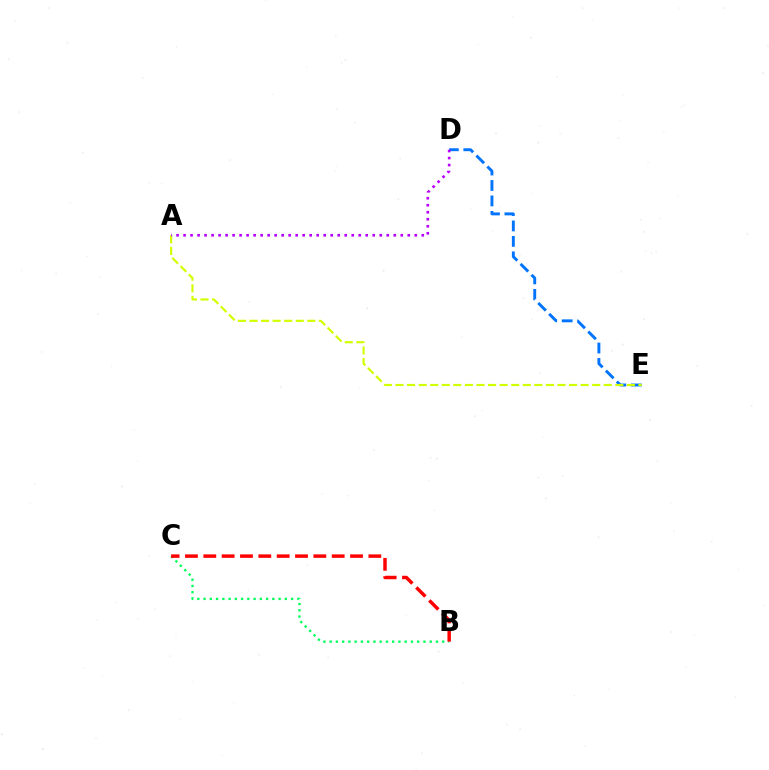{('D', 'E'): [{'color': '#0074ff', 'line_style': 'dashed', 'thickness': 2.1}], ('B', 'C'): [{'color': '#00ff5c', 'line_style': 'dotted', 'thickness': 1.7}, {'color': '#ff0000', 'line_style': 'dashed', 'thickness': 2.49}], ('A', 'E'): [{'color': '#d1ff00', 'line_style': 'dashed', 'thickness': 1.57}], ('A', 'D'): [{'color': '#b900ff', 'line_style': 'dotted', 'thickness': 1.9}]}